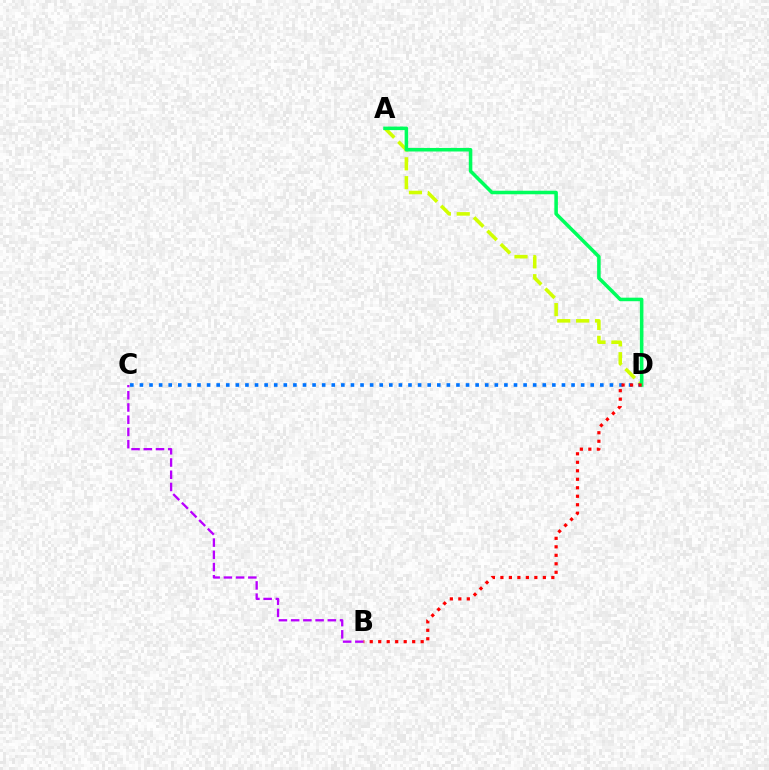{('A', 'D'): [{'color': '#d1ff00', 'line_style': 'dashed', 'thickness': 2.56}, {'color': '#00ff5c', 'line_style': 'solid', 'thickness': 2.55}], ('C', 'D'): [{'color': '#0074ff', 'line_style': 'dotted', 'thickness': 2.61}], ('B', 'C'): [{'color': '#b900ff', 'line_style': 'dashed', 'thickness': 1.66}], ('B', 'D'): [{'color': '#ff0000', 'line_style': 'dotted', 'thickness': 2.31}]}